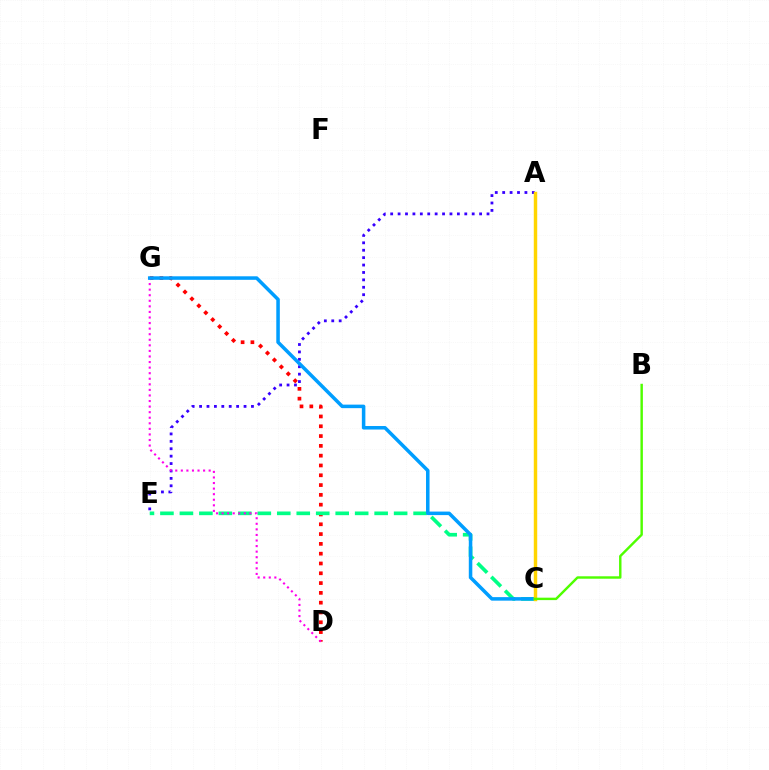{('A', 'E'): [{'color': '#3700ff', 'line_style': 'dotted', 'thickness': 2.01}], ('D', 'G'): [{'color': '#ff0000', 'line_style': 'dotted', 'thickness': 2.66}, {'color': '#ff00ed', 'line_style': 'dotted', 'thickness': 1.51}], ('C', 'E'): [{'color': '#00ff86', 'line_style': 'dashed', 'thickness': 2.65}], ('C', 'G'): [{'color': '#009eff', 'line_style': 'solid', 'thickness': 2.54}], ('A', 'C'): [{'color': '#ffd500', 'line_style': 'solid', 'thickness': 2.48}], ('B', 'C'): [{'color': '#4fff00', 'line_style': 'solid', 'thickness': 1.75}]}